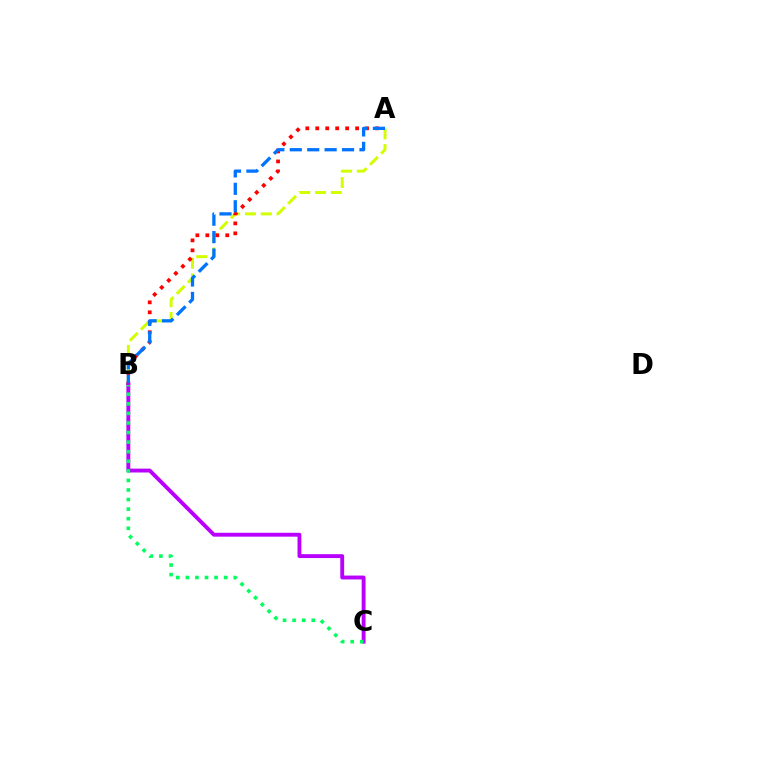{('A', 'B'): [{'color': '#d1ff00', 'line_style': 'dashed', 'thickness': 2.15}, {'color': '#ff0000', 'line_style': 'dotted', 'thickness': 2.71}, {'color': '#0074ff', 'line_style': 'dashed', 'thickness': 2.37}], ('B', 'C'): [{'color': '#b900ff', 'line_style': 'solid', 'thickness': 2.79}, {'color': '#00ff5c', 'line_style': 'dotted', 'thickness': 2.6}]}